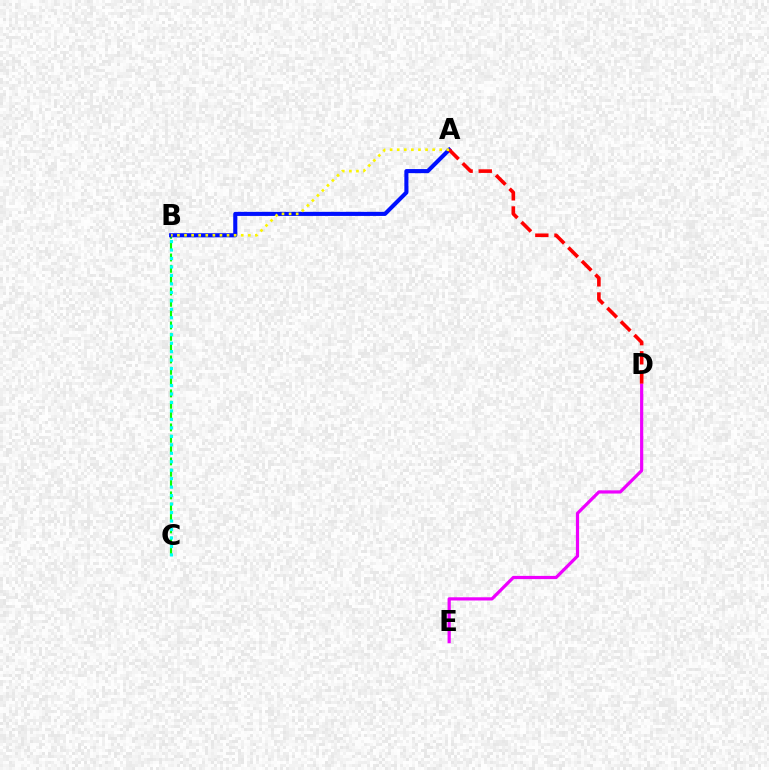{('B', 'C'): [{'color': '#08ff00', 'line_style': 'dashed', 'thickness': 1.54}, {'color': '#00fff6', 'line_style': 'dotted', 'thickness': 2.3}], ('D', 'E'): [{'color': '#ee00ff', 'line_style': 'solid', 'thickness': 2.31}], ('A', 'B'): [{'color': '#0010ff', 'line_style': 'solid', 'thickness': 2.94}, {'color': '#fcf500', 'line_style': 'dotted', 'thickness': 1.93}], ('A', 'D'): [{'color': '#ff0000', 'line_style': 'dashed', 'thickness': 2.6}]}